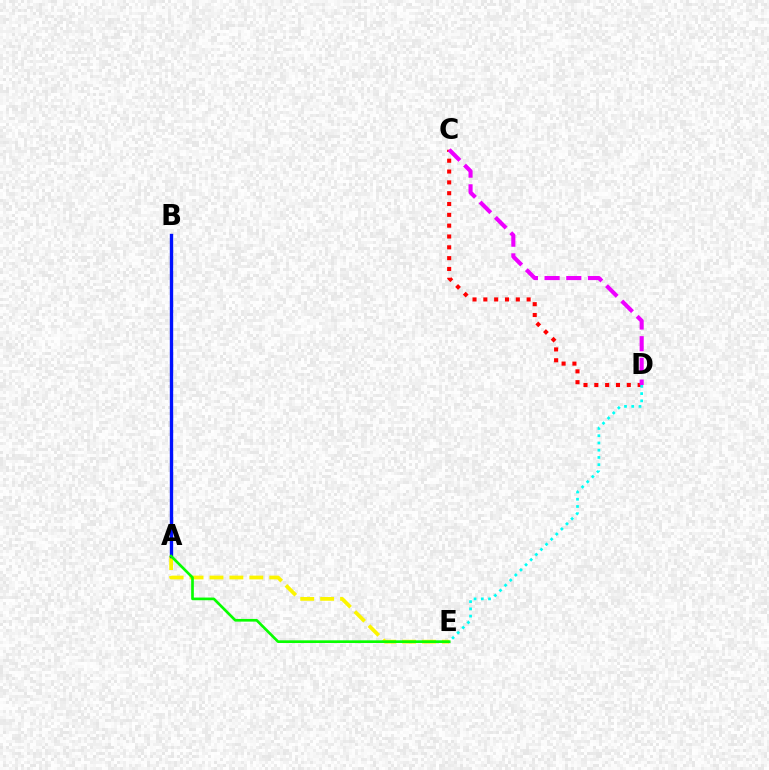{('C', 'D'): [{'color': '#ff0000', 'line_style': 'dotted', 'thickness': 2.94}, {'color': '#ee00ff', 'line_style': 'dashed', 'thickness': 2.95}], ('A', 'E'): [{'color': '#fcf500', 'line_style': 'dashed', 'thickness': 2.71}, {'color': '#08ff00', 'line_style': 'solid', 'thickness': 1.93}], ('A', 'B'): [{'color': '#0010ff', 'line_style': 'solid', 'thickness': 2.42}], ('D', 'E'): [{'color': '#00fff6', 'line_style': 'dotted', 'thickness': 1.97}]}